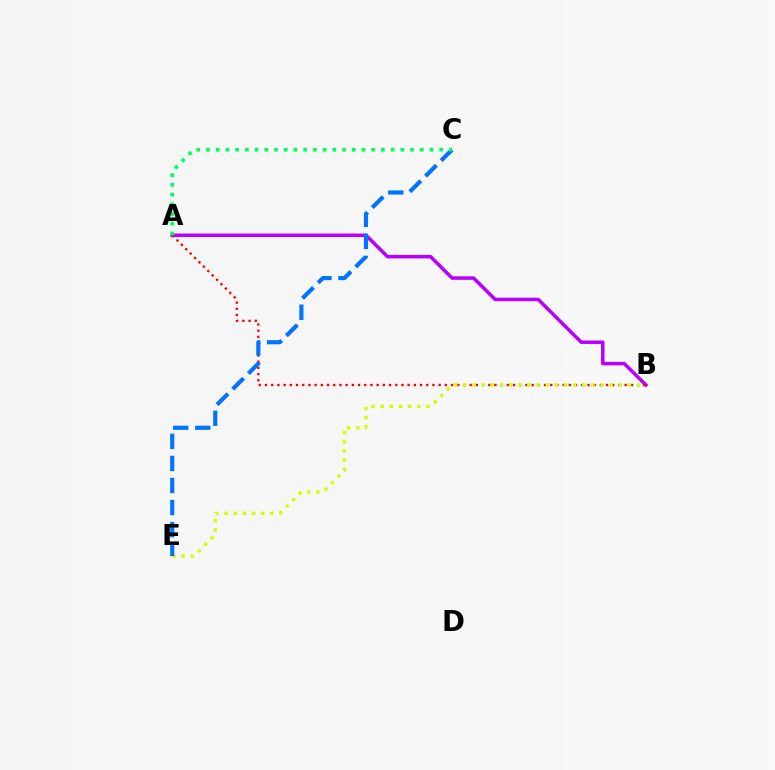{('A', 'B'): [{'color': '#b900ff', 'line_style': 'solid', 'thickness': 2.52}, {'color': '#ff0000', 'line_style': 'dotted', 'thickness': 1.68}], ('B', 'E'): [{'color': '#d1ff00', 'line_style': 'dotted', 'thickness': 2.49}], ('C', 'E'): [{'color': '#0074ff', 'line_style': 'dashed', 'thickness': 3.0}], ('A', 'C'): [{'color': '#00ff5c', 'line_style': 'dotted', 'thickness': 2.64}]}